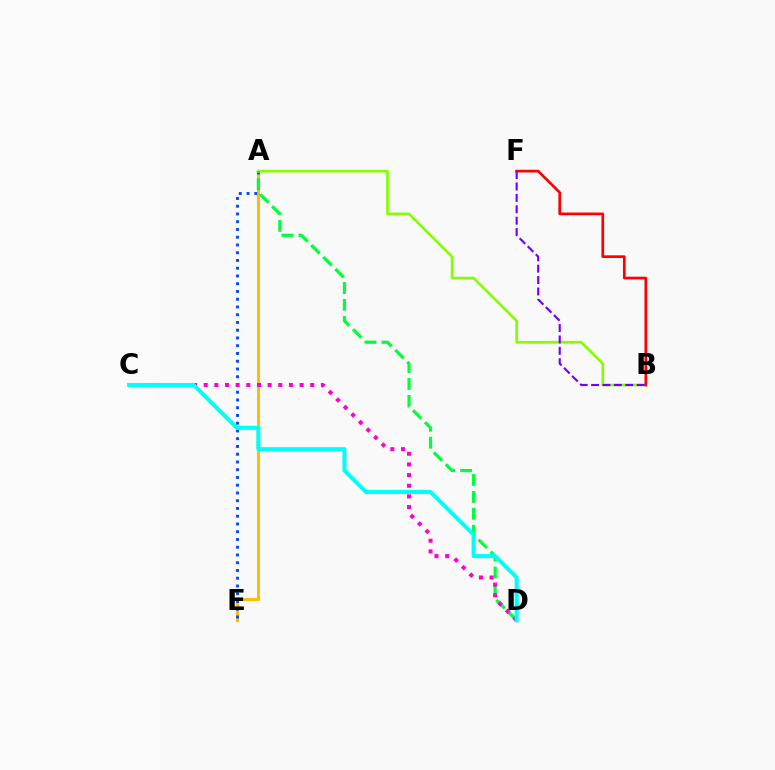{('A', 'E'): [{'color': '#ffbd00', 'line_style': 'solid', 'thickness': 2.15}, {'color': '#004bff', 'line_style': 'dotted', 'thickness': 2.11}], ('A', 'B'): [{'color': '#84ff00', 'line_style': 'solid', 'thickness': 1.93}], ('A', 'D'): [{'color': '#00ff39', 'line_style': 'dashed', 'thickness': 2.3}], ('C', 'D'): [{'color': '#ff00cf', 'line_style': 'dotted', 'thickness': 2.89}, {'color': '#00fff6', 'line_style': 'solid', 'thickness': 2.92}], ('B', 'F'): [{'color': '#ff0000', 'line_style': 'solid', 'thickness': 1.95}, {'color': '#7200ff', 'line_style': 'dashed', 'thickness': 1.55}]}